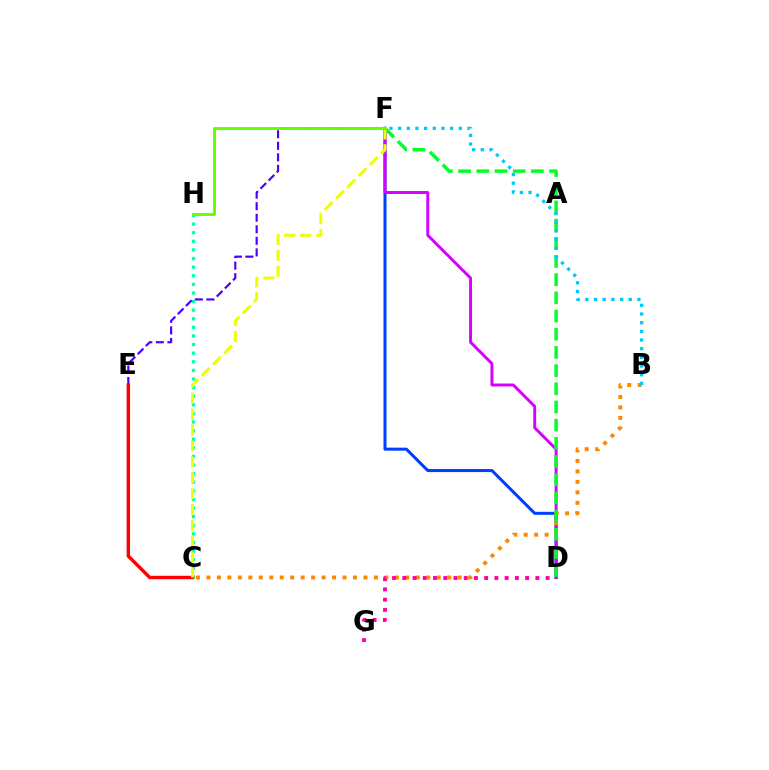{('D', 'F'): [{'color': '#003fff', 'line_style': 'solid', 'thickness': 2.19}, {'color': '#d600ff', 'line_style': 'solid', 'thickness': 2.12}, {'color': '#00ff27', 'line_style': 'dashed', 'thickness': 2.47}], ('C', 'H'): [{'color': '#00ffaf', 'line_style': 'dotted', 'thickness': 2.34}], ('B', 'C'): [{'color': '#ff8800', 'line_style': 'dotted', 'thickness': 2.84}], ('E', 'F'): [{'color': '#4f00ff', 'line_style': 'dashed', 'thickness': 1.57}], ('C', 'E'): [{'color': '#ff0000', 'line_style': 'solid', 'thickness': 2.46}], ('B', 'F'): [{'color': '#00c7ff', 'line_style': 'dotted', 'thickness': 2.36}], ('D', 'G'): [{'color': '#ff00a0', 'line_style': 'dotted', 'thickness': 2.78}], ('C', 'F'): [{'color': '#eeff00', 'line_style': 'dashed', 'thickness': 2.16}], ('F', 'H'): [{'color': '#66ff00', 'line_style': 'solid', 'thickness': 2.12}]}